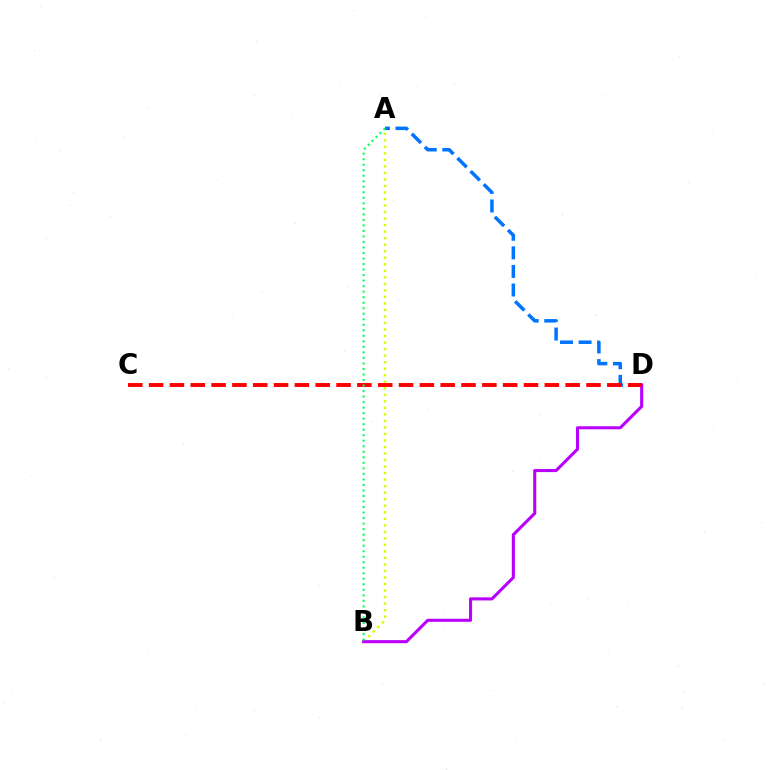{('A', 'B'): [{'color': '#d1ff00', 'line_style': 'dotted', 'thickness': 1.77}, {'color': '#00ff5c', 'line_style': 'dotted', 'thickness': 1.5}], ('A', 'D'): [{'color': '#0074ff', 'line_style': 'dashed', 'thickness': 2.52}], ('B', 'D'): [{'color': '#b900ff', 'line_style': 'solid', 'thickness': 2.21}], ('C', 'D'): [{'color': '#ff0000', 'line_style': 'dashed', 'thickness': 2.83}]}